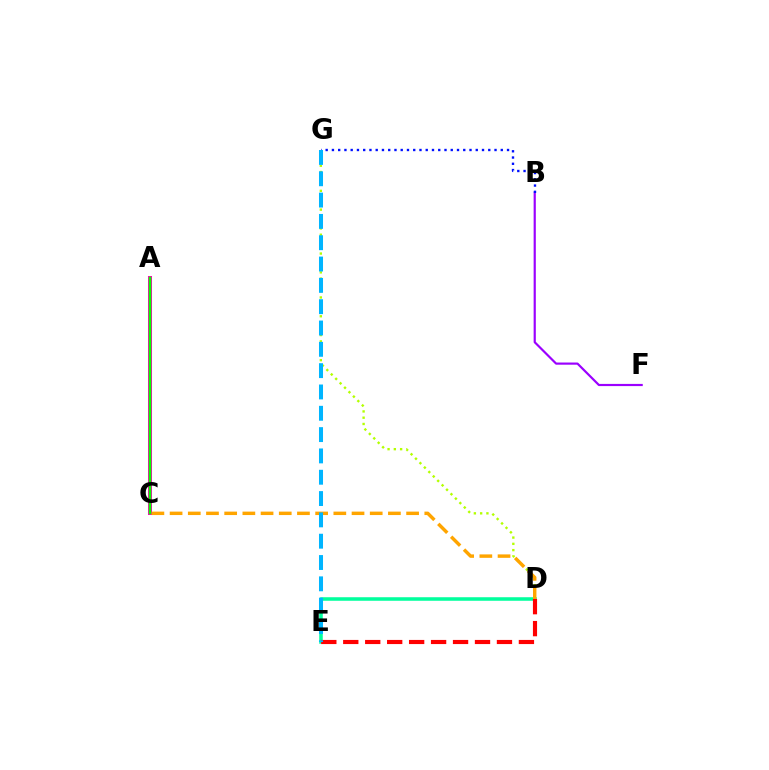{('A', 'C'): [{'color': '#ff00bd', 'line_style': 'solid', 'thickness': 2.89}, {'color': '#08ff00', 'line_style': 'solid', 'thickness': 1.78}], ('D', 'G'): [{'color': '#b3ff00', 'line_style': 'dotted', 'thickness': 1.7}], ('D', 'E'): [{'color': '#00ff9d', 'line_style': 'solid', 'thickness': 2.55}, {'color': '#ff0000', 'line_style': 'dashed', 'thickness': 2.98}], ('C', 'D'): [{'color': '#ffa500', 'line_style': 'dashed', 'thickness': 2.47}], ('B', 'F'): [{'color': '#9b00ff', 'line_style': 'solid', 'thickness': 1.57}], ('B', 'G'): [{'color': '#0010ff', 'line_style': 'dotted', 'thickness': 1.7}], ('E', 'G'): [{'color': '#00b5ff', 'line_style': 'dashed', 'thickness': 2.9}]}